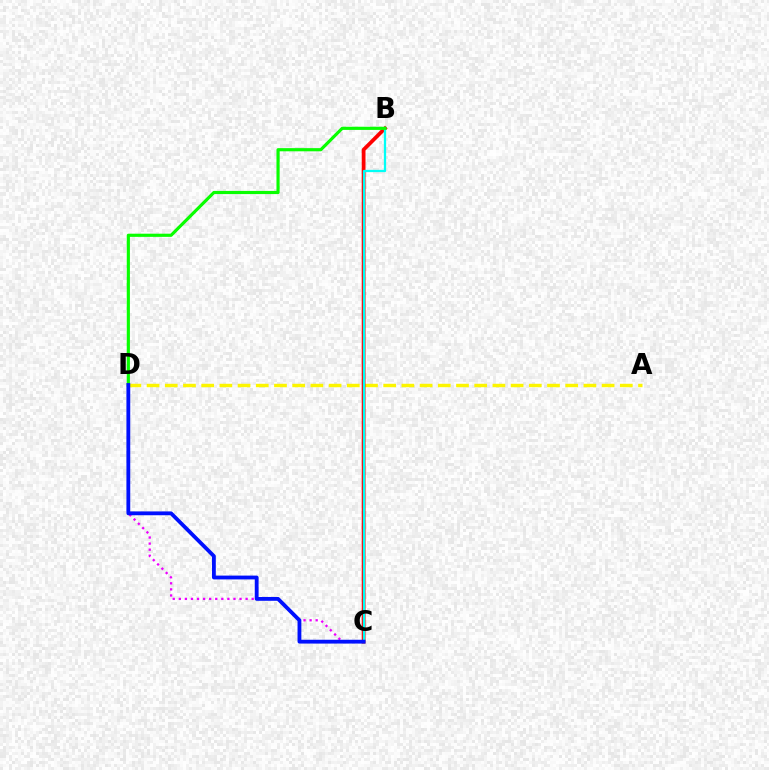{('A', 'D'): [{'color': '#fcf500', 'line_style': 'dashed', 'thickness': 2.47}], ('B', 'C'): [{'color': '#ff0000', 'line_style': 'solid', 'thickness': 2.71}, {'color': '#00fff6', 'line_style': 'solid', 'thickness': 1.64}], ('C', 'D'): [{'color': '#ee00ff', 'line_style': 'dotted', 'thickness': 1.65}, {'color': '#0010ff', 'line_style': 'solid', 'thickness': 2.75}], ('B', 'D'): [{'color': '#08ff00', 'line_style': 'solid', 'thickness': 2.28}]}